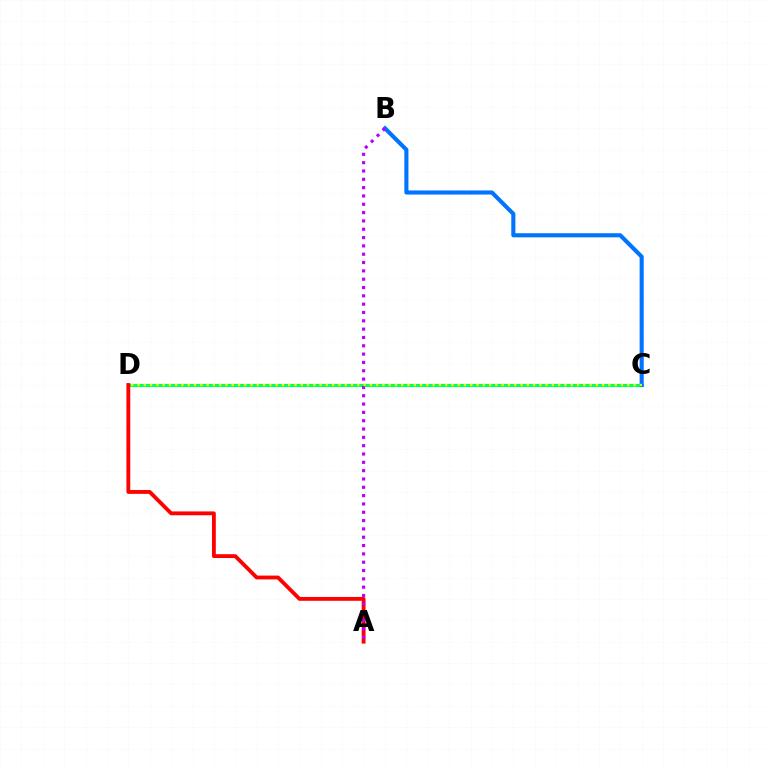{('C', 'D'): [{'color': '#00ff5c', 'line_style': 'solid', 'thickness': 2.22}, {'color': '#d1ff00', 'line_style': 'dotted', 'thickness': 1.71}], ('B', 'C'): [{'color': '#0074ff', 'line_style': 'solid', 'thickness': 2.95}], ('A', 'D'): [{'color': '#ff0000', 'line_style': 'solid', 'thickness': 2.76}], ('A', 'B'): [{'color': '#b900ff', 'line_style': 'dotted', 'thickness': 2.26}]}